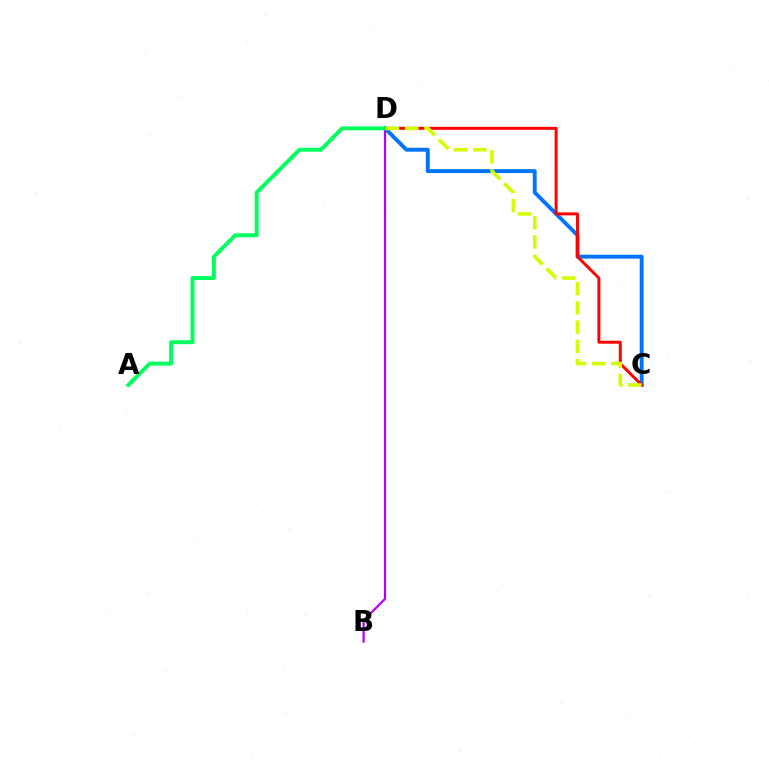{('C', 'D'): [{'color': '#0074ff', 'line_style': 'solid', 'thickness': 2.81}, {'color': '#ff0000', 'line_style': 'solid', 'thickness': 2.13}, {'color': '#d1ff00', 'line_style': 'dashed', 'thickness': 2.61}], ('B', 'D'): [{'color': '#b900ff', 'line_style': 'solid', 'thickness': 1.59}], ('A', 'D'): [{'color': '#00ff5c', 'line_style': 'solid', 'thickness': 2.81}]}